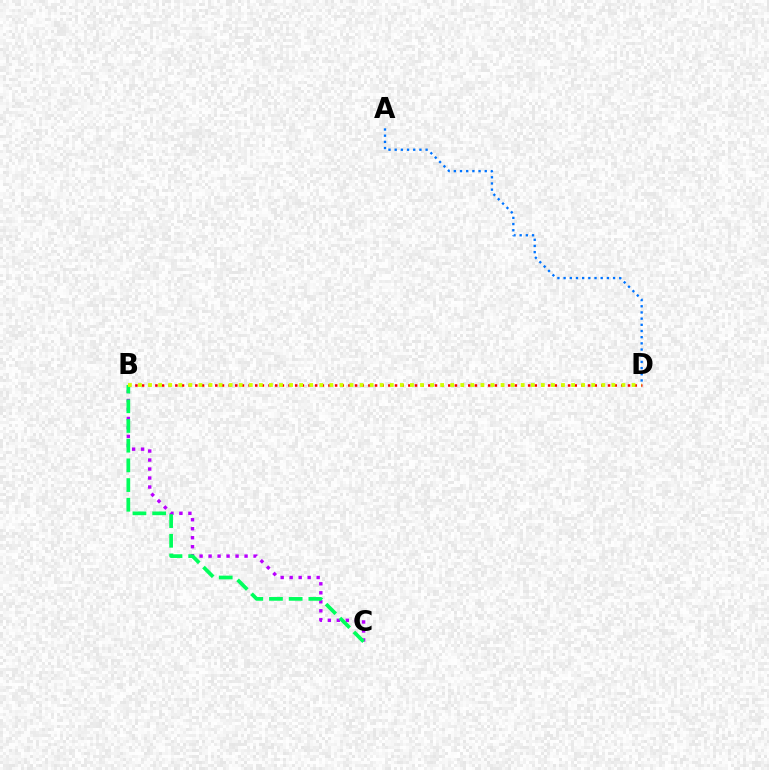{('B', 'C'): [{'color': '#b900ff', 'line_style': 'dotted', 'thickness': 2.44}, {'color': '#00ff5c', 'line_style': 'dashed', 'thickness': 2.68}], ('B', 'D'): [{'color': '#ff0000', 'line_style': 'dotted', 'thickness': 1.81}, {'color': '#d1ff00', 'line_style': 'dotted', 'thickness': 2.74}], ('A', 'D'): [{'color': '#0074ff', 'line_style': 'dotted', 'thickness': 1.68}]}